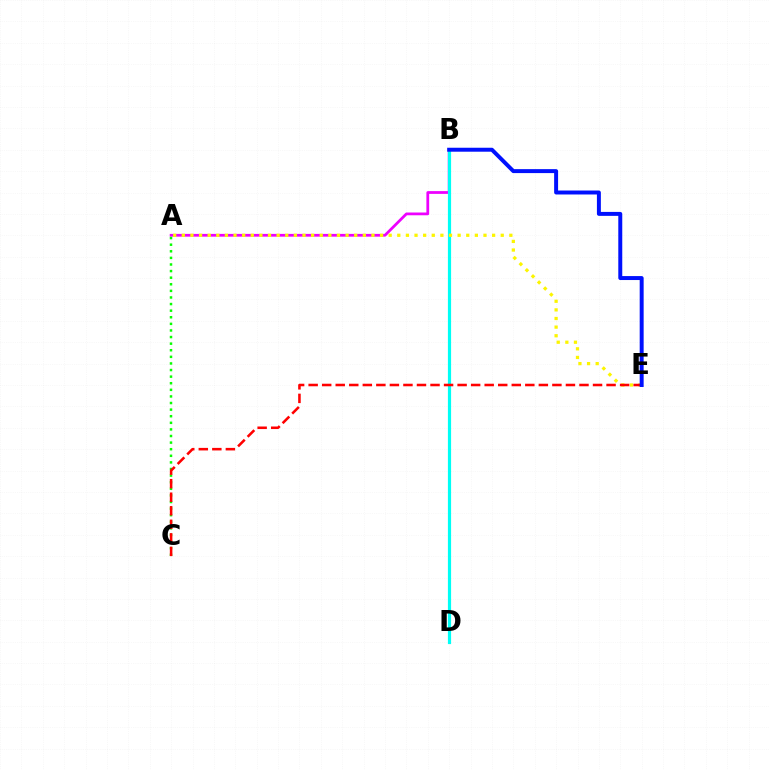{('A', 'B'): [{'color': '#ee00ff', 'line_style': 'solid', 'thickness': 1.99}], ('A', 'C'): [{'color': '#08ff00', 'line_style': 'dotted', 'thickness': 1.79}], ('B', 'D'): [{'color': '#00fff6', 'line_style': 'solid', 'thickness': 2.3}], ('A', 'E'): [{'color': '#fcf500', 'line_style': 'dotted', 'thickness': 2.34}], ('C', 'E'): [{'color': '#ff0000', 'line_style': 'dashed', 'thickness': 1.84}], ('B', 'E'): [{'color': '#0010ff', 'line_style': 'solid', 'thickness': 2.85}]}